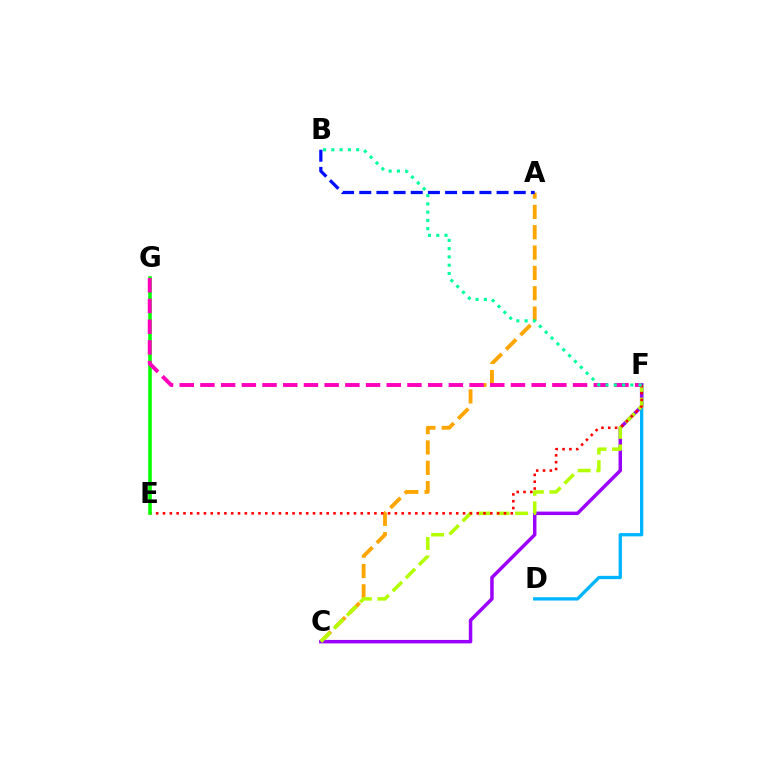{('D', 'F'): [{'color': '#00b5ff', 'line_style': 'solid', 'thickness': 2.38}], ('A', 'C'): [{'color': '#ffa500', 'line_style': 'dashed', 'thickness': 2.76}], ('A', 'B'): [{'color': '#0010ff', 'line_style': 'dashed', 'thickness': 2.33}], ('C', 'F'): [{'color': '#9b00ff', 'line_style': 'solid', 'thickness': 2.5}, {'color': '#b3ff00', 'line_style': 'dashed', 'thickness': 2.52}], ('E', 'F'): [{'color': '#ff0000', 'line_style': 'dotted', 'thickness': 1.85}], ('E', 'G'): [{'color': '#08ff00', 'line_style': 'solid', 'thickness': 2.58}], ('F', 'G'): [{'color': '#ff00bd', 'line_style': 'dashed', 'thickness': 2.81}], ('B', 'F'): [{'color': '#00ff9d', 'line_style': 'dotted', 'thickness': 2.25}]}